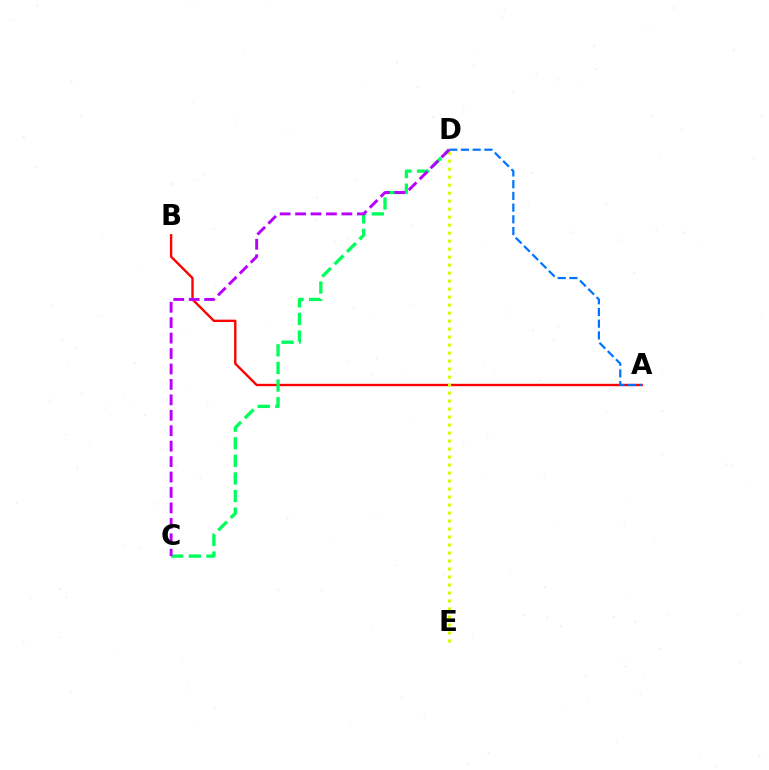{('A', 'B'): [{'color': '#ff0000', 'line_style': 'solid', 'thickness': 1.7}], ('A', 'D'): [{'color': '#0074ff', 'line_style': 'dashed', 'thickness': 1.59}], ('D', 'E'): [{'color': '#d1ff00', 'line_style': 'dotted', 'thickness': 2.17}], ('C', 'D'): [{'color': '#00ff5c', 'line_style': 'dashed', 'thickness': 2.39}, {'color': '#b900ff', 'line_style': 'dashed', 'thickness': 2.1}]}